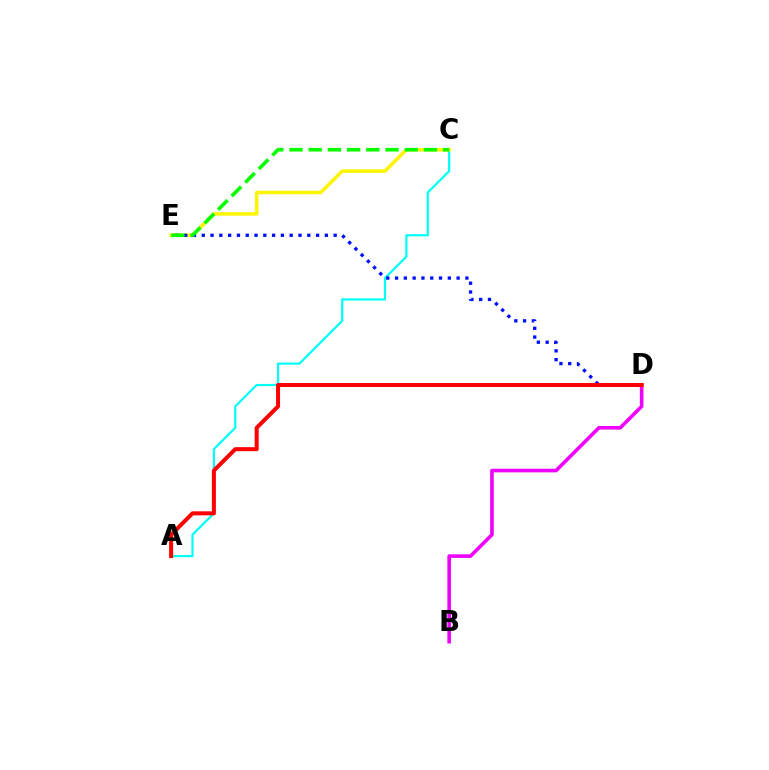{('A', 'C'): [{'color': '#00fff6', 'line_style': 'solid', 'thickness': 1.59}], ('B', 'D'): [{'color': '#ee00ff', 'line_style': 'solid', 'thickness': 2.59}], ('C', 'E'): [{'color': '#fcf500', 'line_style': 'solid', 'thickness': 2.53}, {'color': '#08ff00', 'line_style': 'dashed', 'thickness': 2.61}], ('D', 'E'): [{'color': '#0010ff', 'line_style': 'dotted', 'thickness': 2.39}], ('A', 'D'): [{'color': '#ff0000', 'line_style': 'solid', 'thickness': 2.88}]}